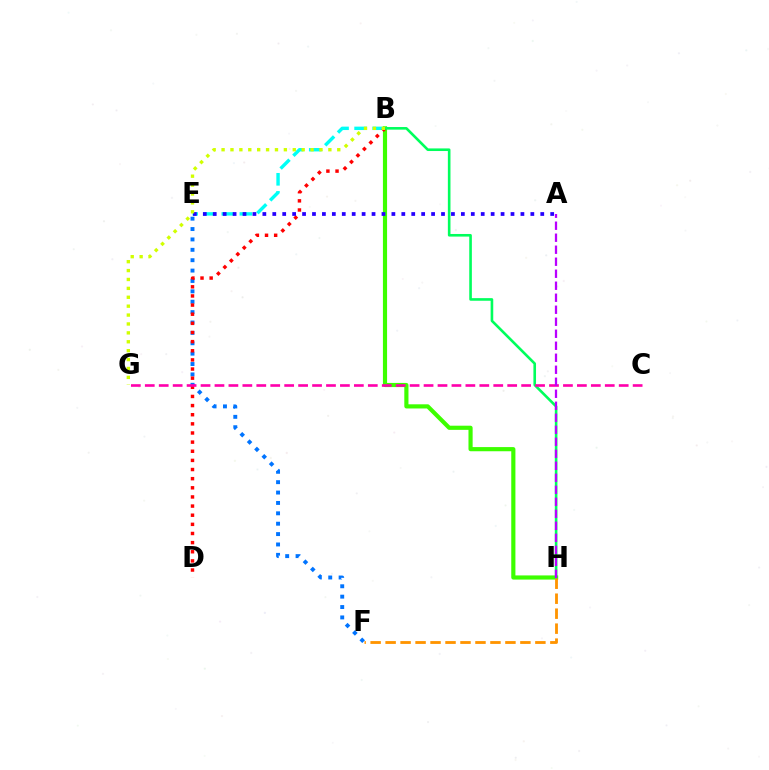{('B', 'E'): [{'color': '#00fff6', 'line_style': 'dashed', 'thickness': 2.46}], ('E', 'F'): [{'color': '#0074ff', 'line_style': 'dotted', 'thickness': 2.82}], ('B', 'H'): [{'color': '#3dff00', 'line_style': 'solid', 'thickness': 2.99}, {'color': '#00ff5c', 'line_style': 'solid', 'thickness': 1.88}], ('B', 'D'): [{'color': '#ff0000', 'line_style': 'dotted', 'thickness': 2.48}], ('A', 'E'): [{'color': '#2500ff', 'line_style': 'dotted', 'thickness': 2.7}], ('B', 'G'): [{'color': '#d1ff00', 'line_style': 'dotted', 'thickness': 2.42}], ('C', 'G'): [{'color': '#ff00ac', 'line_style': 'dashed', 'thickness': 1.89}], ('F', 'H'): [{'color': '#ff9400', 'line_style': 'dashed', 'thickness': 2.03}], ('A', 'H'): [{'color': '#b900ff', 'line_style': 'dashed', 'thickness': 1.63}]}